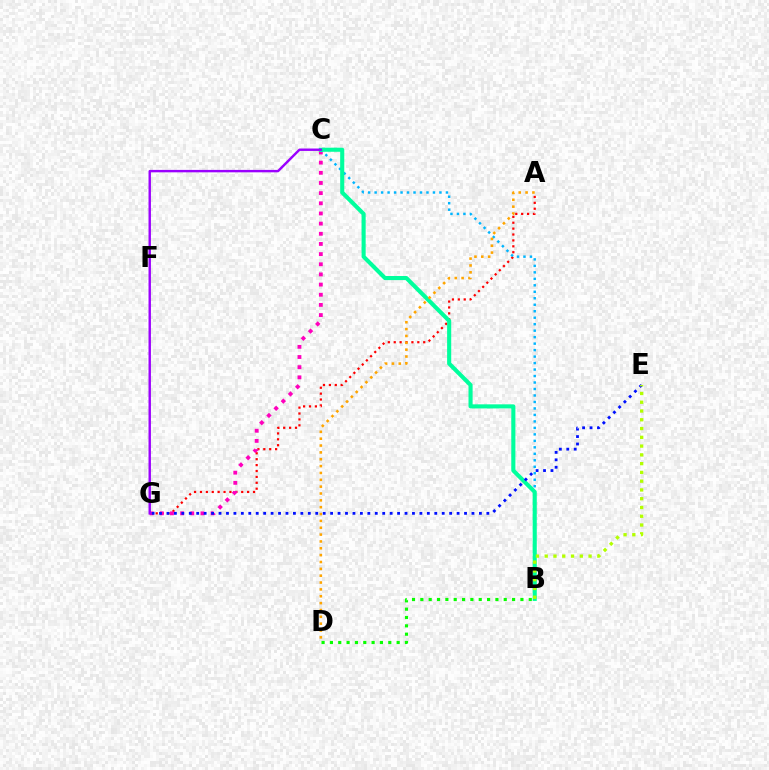{('A', 'G'): [{'color': '#ff0000', 'line_style': 'dotted', 'thickness': 1.6}], ('C', 'G'): [{'color': '#ff00bd', 'line_style': 'dotted', 'thickness': 2.76}, {'color': '#9b00ff', 'line_style': 'solid', 'thickness': 1.74}], ('B', 'D'): [{'color': '#08ff00', 'line_style': 'dotted', 'thickness': 2.27}], ('B', 'C'): [{'color': '#00b5ff', 'line_style': 'dotted', 'thickness': 1.76}, {'color': '#00ff9d', 'line_style': 'solid', 'thickness': 2.95}], ('E', 'G'): [{'color': '#0010ff', 'line_style': 'dotted', 'thickness': 2.02}], ('A', 'D'): [{'color': '#ffa500', 'line_style': 'dotted', 'thickness': 1.86}], ('B', 'E'): [{'color': '#b3ff00', 'line_style': 'dotted', 'thickness': 2.38}]}